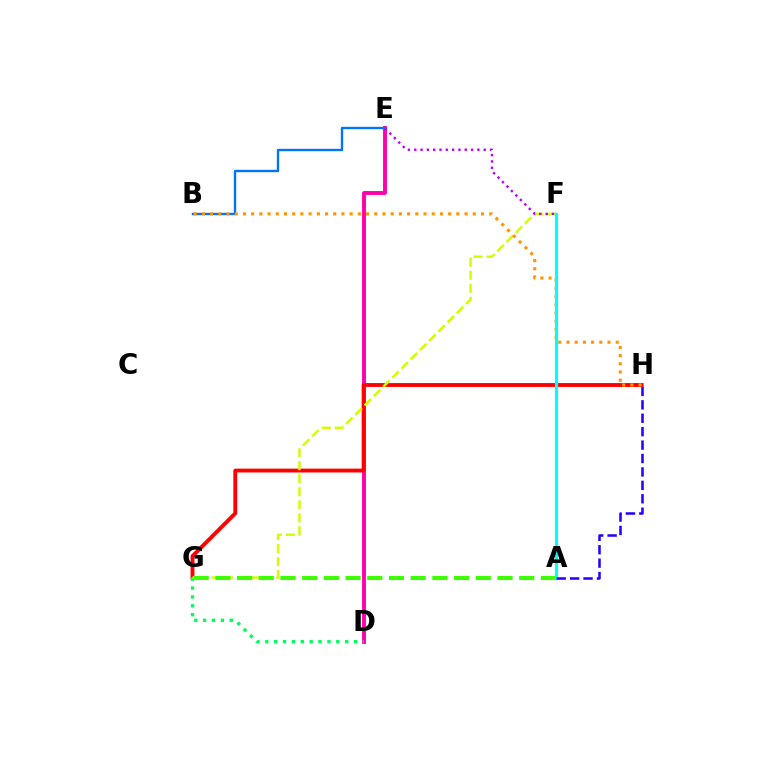{('D', 'E'): [{'color': '#ff00ac', 'line_style': 'solid', 'thickness': 2.81}], ('G', 'H'): [{'color': '#ff0000', 'line_style': 'solid', 'thickness': 2.78}], ('B', 'E'): [{'color': '#0074ff', 'line_style': 'solid', 'thickness': 1.72}], ('D', 'G'): [{'color': '#00ff5c', 'line_style': 'dotted', 'thickness': 2.41}], ('F', 'G'): [{'color': '#d1ff00', 'line_style': 'dashed', 'thickness': 1.77}], ('B', 'H'): [{'color': '#ff9400', 'line_style': 'dotted', 'thickness': 2.23}], ('A', 'G'): [{'color': '#3dff00', 'line_style': 'dashed', 'thickness': 2.95}], ('E', 'F'): [{'color': '#b900ff', 'line_style': 'dotted', 'thickness': 1.72}], ('A', 'F'): [{'color': '#00fff6', 'line_style': 'solid', 'thickness': 2.27}], ('A', 'H'): [{'color': '#2500ff', 'line_style': 'dashed', 'thickness': 1.82}]}